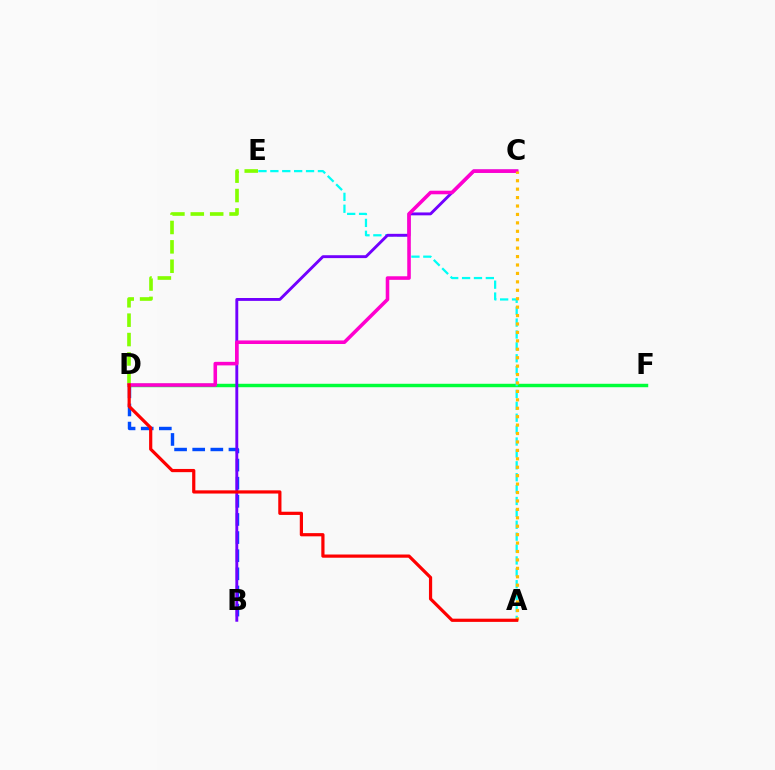{('D', 'F'): [{'color': '#00ff39', 'line_style': 'solid', 'thickness': 2.48}], ('B', 'D'): [{'color': '#004bff', 'line_style': 'dashed', 'thickness': 2.46}], ('A', 'E'): [{'color': '#00fff6', 'line_style': 'dashed', 'thickness': 1.62}], ('B', 'C'): [{'color': '#7200ff', 'line_style': 'solid', 'thickness': 2.08}], ('D', 'E'): [{'color': '#84ff00', 'line_style': 'dashed', 'thickness': 2.63}], ('C', 'D'): [{'color': '#ff00cf', 'line_style': 'solid', 'thickness': 2.56}], ('A', 'C'): [{'color': '#ffbd00', 'line_style': 'dotted', 'thickness': 2.29}], ('A', 'D'): [{'color': '#ff0000', 'line_style': 'solid', 'thickness': 2.31}]}